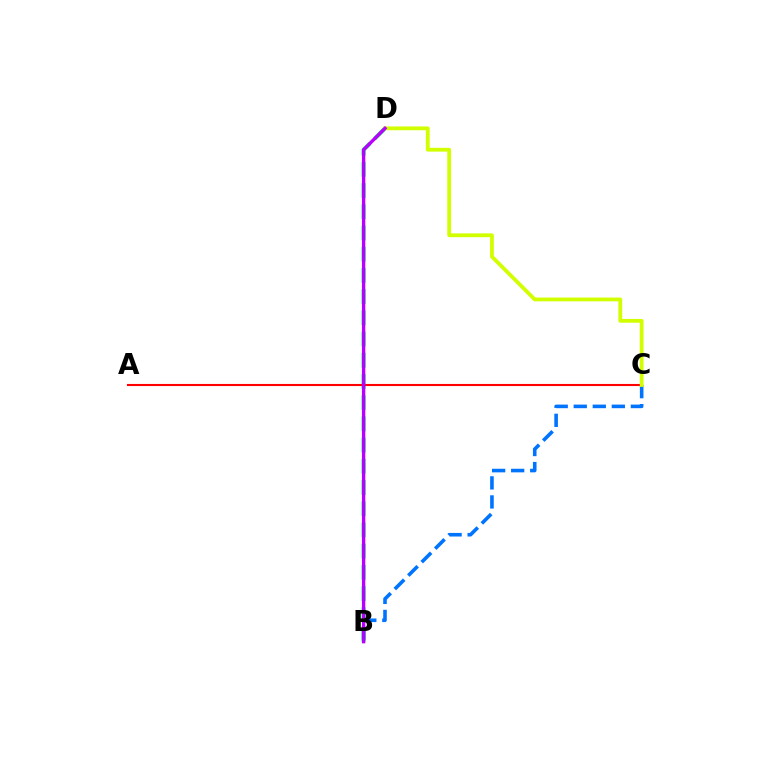{('B', 'D'): [{'color': '#00ff5c', 'line_style': 'dashed', 'thickness': 2.88}, {'color': '#b900ff', 'line_style': 'solid', 'thickness': 2.42}], ('B', 'C'): [{'color': '#0074ff', 'line_style': 'dashed', 'thickness': 2.59}], ('A', 'C'): [{'color': '#ff0000', 'line_style': 'solid', 'thickness': 1.51}], ('C', 'D'): [{'color': '#d1ff00', 'line_style': 'solid', 'thickness': 2.73}]}